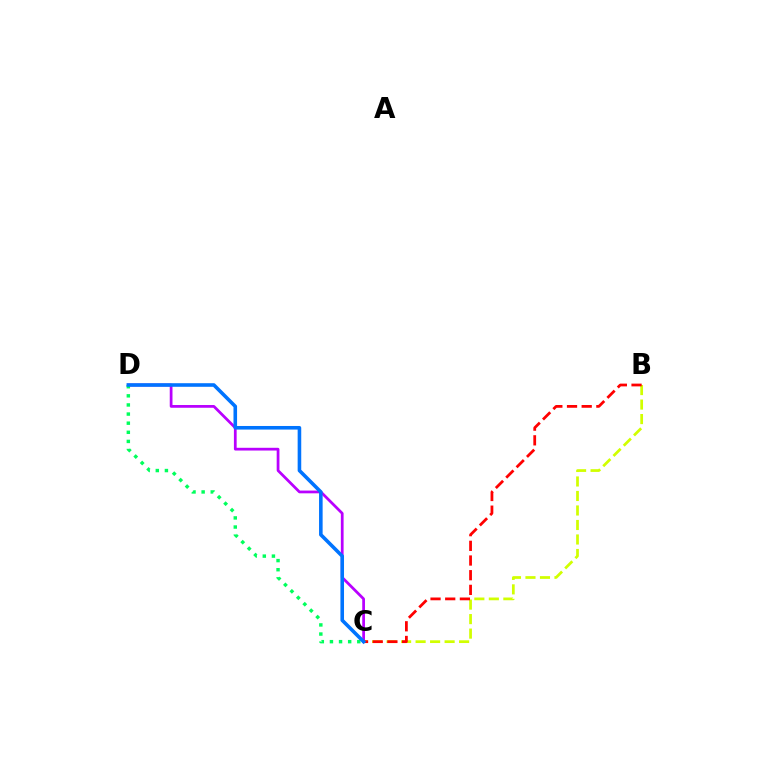{('C', 'D'): [{'color': '#b900ff', 'line_style': 'solid', 'thickness': 1.98}, {'color': '#00ff5c', 'line_style': 'dotted', 'thickness': 2.48}, {'color': '#0074ff', 'line_style': 'solid', 'thickness': 2.58}], ('B', 'C'): [{'color': '#d1ff00', 'line_style': 'dashed', 'thickness': 1.97}, {'color': '#ff0000', 'line_style': 'dashed', 'thickness': 1.99}]}